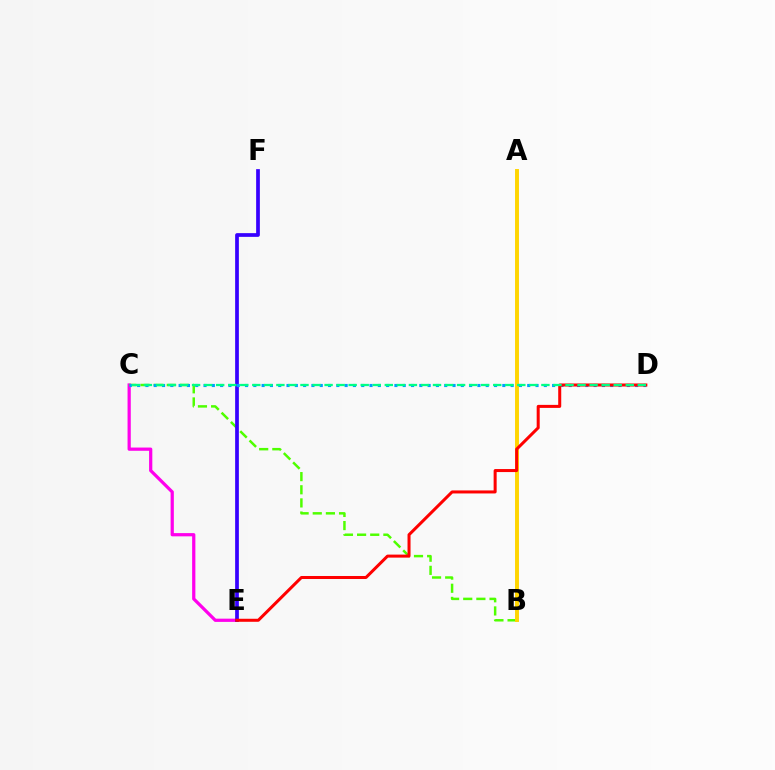{('C', 'E'): [{'color': '#ff00ed', 'line_style': 'solid', 'thickness': 2.33}], ('B', 'C'): [{'color': '#4fff00', 'line_style': 'dashed', 'thickness': 1.79}], ('A', 'B'): [{'color': '#ffd500', 'line_style': 'solid', 'thickness': 2.83}], ('E', 'F'): [{'color': '#3700ff', 'line_style': 'solid', 'thickness': 2.68}], ('C', 'D'): [{'color': '#009eff', 'line_style': 'dotted', 'thickness': 2.26}, {'color': '#00ff86', 'line_style': 'dashed', 'thickness': 1.64}], ('D', 'E'): [{'color': '#ff0000', 'line_style': 'solid', 'thickness': 2.17}]}